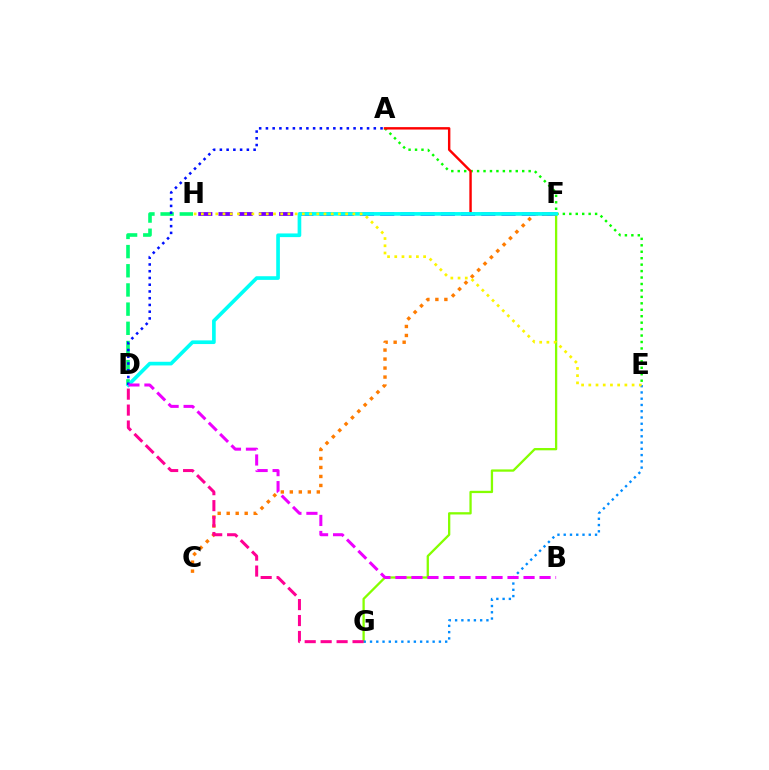{('D', 'H'): [{'color': '#00ff74', 'line_style': 'dashed', 'thickness': 2.61}], ('F', 'G'): [{'color': '#84ff00', 'line_style': 'solid', 'thickness': 1.65}], ('A', 'E'): [{'color': '#08ff00', 'line_style': 'dotted', 'thickness': 1.75}], ('F', 'H'): [{'color': '#7200ff', 'line_style': 'dashed', 'thickness': 2.75}], ('C', 'F'): [{'color': '#ff7c00', 'line_style': 'dotted', 'thickness': 2.44}], ('A', 'F'): [{'color': '#ff0000', 'line_style': 'solid', 'thickness': 1.74}], ('D', 'F'): [{'color': '#00fff6', 'line_style': 'solid', 'thickness': 2.64}], ('E', 'G'): [{'color': '#008cff', 'line_style': 'dotted', 'thickness': 1.7}], ('D', 'G'): [{'color': '#ff0094', 'line_style': 'dashed', 'thickness': 2.17}], ('A', 'D'): [{'color': '#0010ff', 'line_style': 'dotted', 'thickness': 1.83}], ('E', 'H'): [{'color': '#fcf500', 'line_style': 'dotted', 'thickness': 1.96}], ('B', 'D'): [{'color': '#ee00ff', 'line_style': 'dashed', 'thickness': 2.18}]}